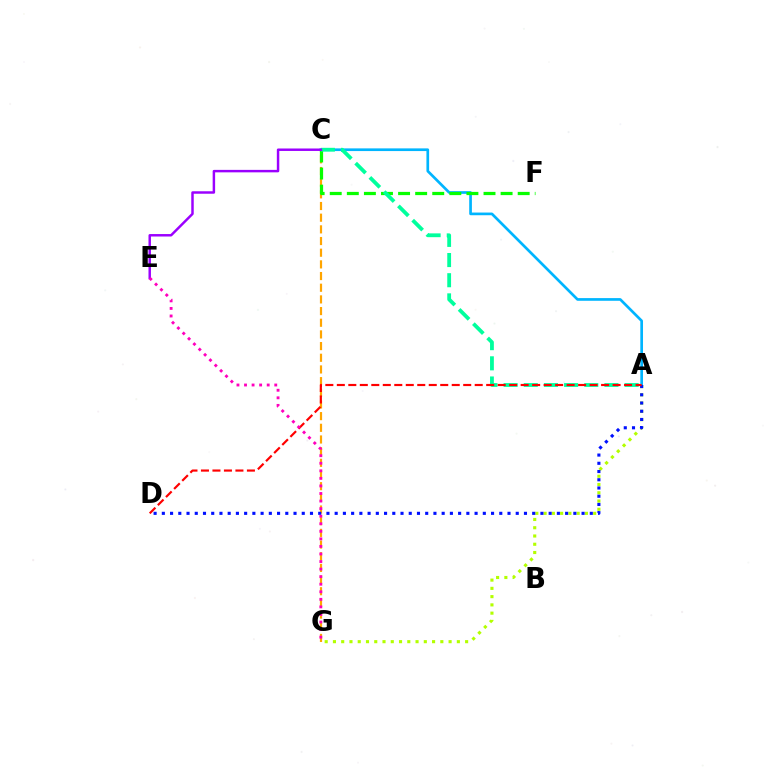{('A', 'C'): [{'color': '#00b5ff', 'line_style': 'solid', 'thickness': 1.93}, {'color': '#00ff9d', 'line_style': 'dashed', 'thickness': 2.74}], ('C', 'G'): [{'color': '#ffa500', 'line_style': 'dashed', 'thickness': 1.59}], ('C', 'F'): [{'color': '#08ff00', 'line_style': 'dashed', 'thickness': 2.32}], ('A', 'G'): [{'color': '#b3ff00', 'line_style': 'dotted', 'thickness': 2.24}], ('A', 'D'): [{'color': '#0010ff', 'line_style': 'dotted', 'thickness': 2.24}, {'color': '#ff0000', 'line_style': 'dashed', 'thickness': 1.56}], ('C', 'E'): [{'color': '#9b00ff', 'line_style': 'solid', 'thickness': 1.77}], ('E', 'G'): [{'color': '#ff00bd', 'line_style': 'dotted', 'thickness': 2.05}]}